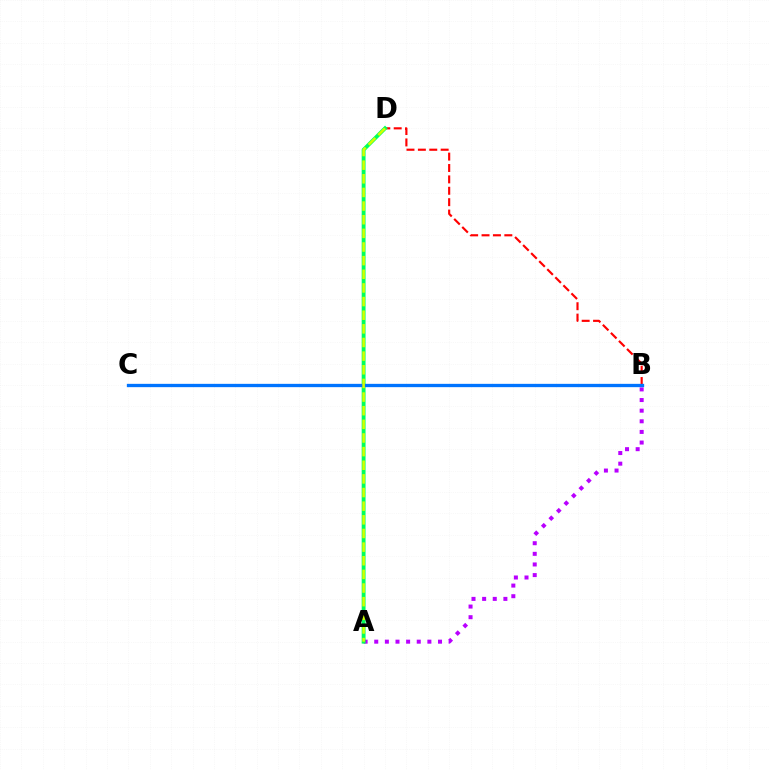{('A', 'B'): [{'color': '#b900ff', 'line_style': 'dotted', 'thickness': 2.89}], ('B', 'D'): [{'color': '#ff0000', 'line_style': 'dashed', 'thickness': 1.55}], ('A', 'D'): [{'color': '#00ff5c', 'line_style': 'solid', 'thickness': 2.78}, {'color': '#d1ff00', 'line_style': 'dashed', 'thickness': 1.85}], ('B', 'C'): [{'color': '#0074ff', 'line_style': 'solid', 'thickness': 2.38}]}